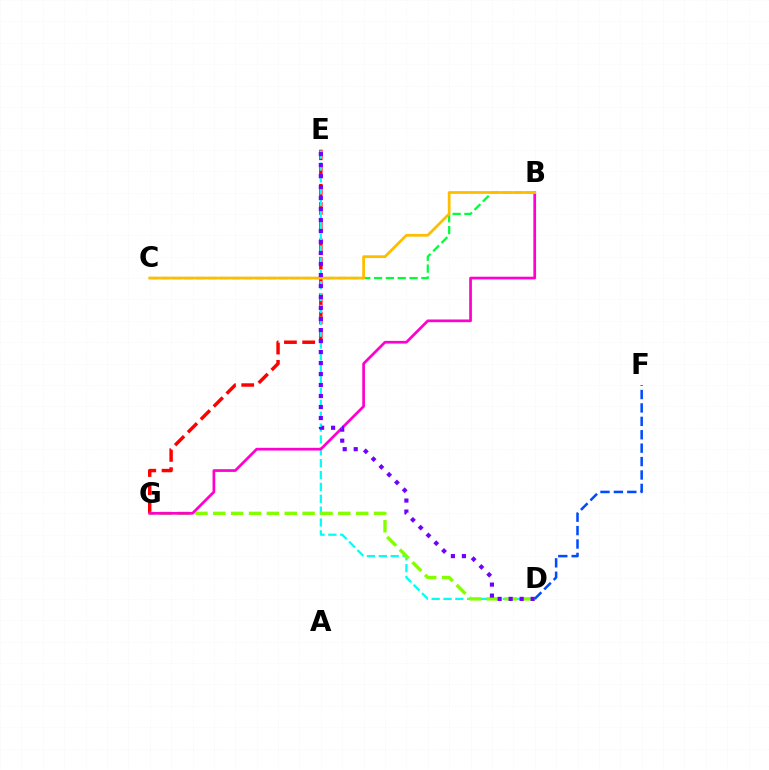{('E', 'G'): [{'color': '#ff0000', 'line_style': 'dashed', 'thickness': 2.48}], ('D', 'E'): [{'color': '#00fff6', 'line_style': 'dashed', 'thickness': 1.61}, {'color': '#7200ff', 'line_style': 'dotted', 'thickness': 2.99}], ('B', 'C'): [{'color': '#00ff39', 'line_style': 'dashed', 'thickness': 1.61}, {'color': '#ffbd00', 'line_style': 'solid', 'thickness': 1.98}], ('D', 'G'): [{'color': '#84ff00', 'line_style': 'dashed', 'thickness': 2.43}], ('B', 'G'): [{'color': '#ff00cf', 'line_style': 'solid', 'thickness': 1.95}], ('D', 'F'): [{'color': '#004bff', 'line_style': 'dashed', 'thickness': 1.82}]}